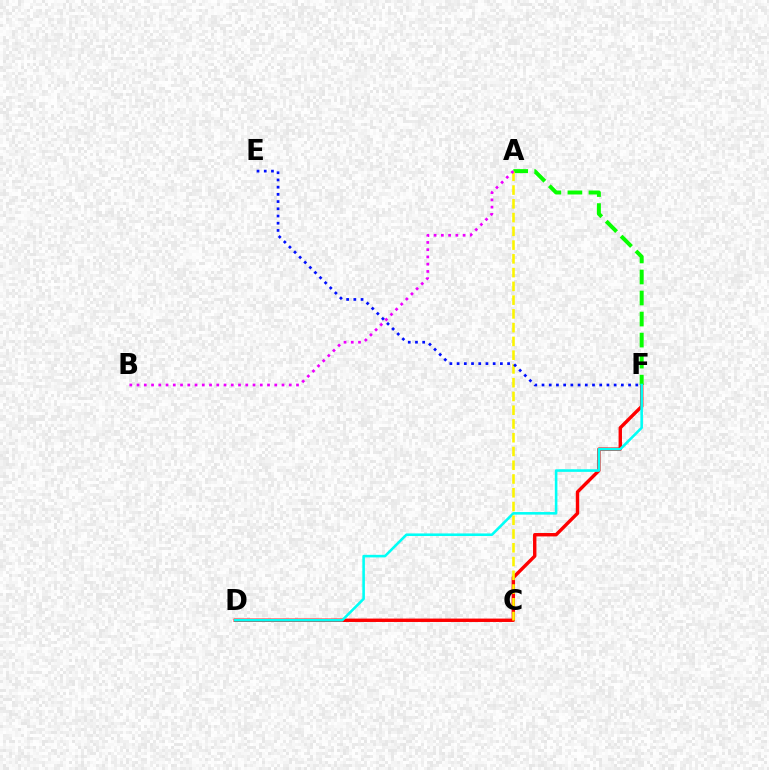{('D', 'F'): [{'color': '#ff0000', 'line_style': 'solid', 'thickness': 2.45}, {'color': '#00fff6', 'line_style': 'solid', 'thickness': 1.86}], ('A', 'F'): [{'color': '#08ff00', 'line_style': 'dashed', 'thickness': 2.86}], ('A', 'C'): [{'color': '#fcf500', 'line_style': 'dashed', 'thickness': 1.87}], ('E', 'F'): [{'color': '#0010ff', 'line_style': 'dotted', 'thickness': 1.96}], ('A', 'B'): [{'color': '#ee00ff', 'line_style': 'dotted', 'thickness': 1.97}]}